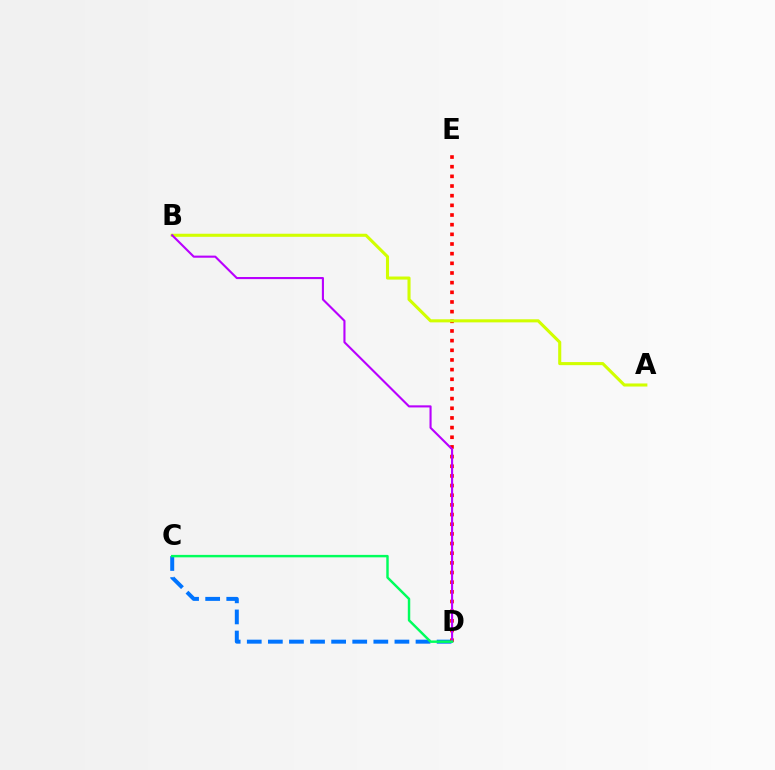{('C', 'D'): [{'color': '#0074ff', 'line_style': 'dashed', 'thickness': 2.87}, {'color': '#00ff5c', 'line_style': 'solid', 'thickness': 1.76}], ('D', 'E'): [{'color': '#ff0000', 'line_style': 'dotted', 'thickness': 2.63}], ('A', 'B'): [{'color': '#d1ff00', 'line_style': 'solid', 'thickness': 2.22}], ('B', 'D'): [{'color': '#b900ff', 'line_style': 'solid', 'thickness': 1.52}]}